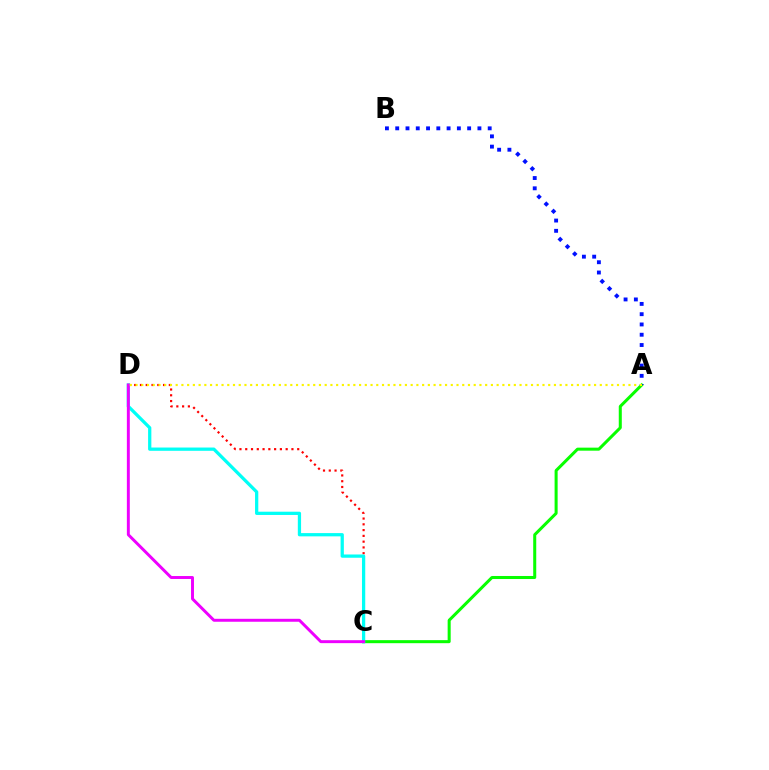{('A', 'C'): [{'color': '#08ff00', 'line_style': 'solid', 'thickness': 2.18}], ('C', 'D'): [{'color': '#ff0000', 'line_style': 'dotted', 'thickness': 1.57}, {'color': '#00fff6', 'line_style': 'solid', 'thickness': 2.35}, {'color': '#ee00ff', 'line_style': 'solid', 'thickness': 2.12}], ('A', 'B'): [{'color': '#0010ff', 'line_style': 'dotted', 'thickness': 2.79}], ('A', 'D'): [{'color': '#fcf500', 'line_style': 'dotted', 'thickness': 1.56}]}